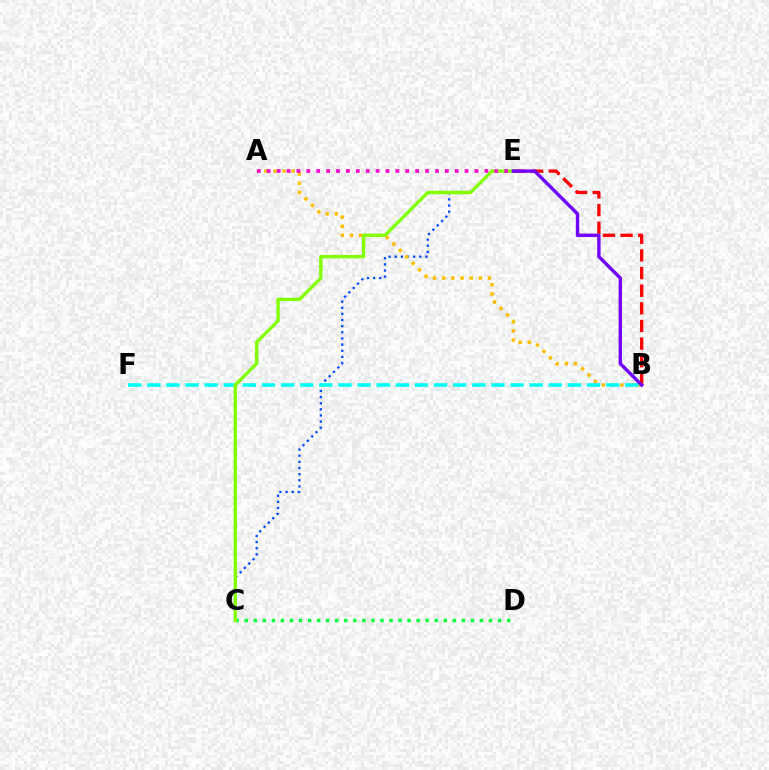{('C', 'D'): [{'color': '#00ff39', 'line_style': 'dotted', 'thickness': 2.46}], ('C', 'E'): [{'color': '#004bff', 'line_style': 'dotted', 'thickness': 1.67}, {'color': '#84ff00', 'line_style': 'solid', 'thickness': 2.47}], ('B', 'E'): [{'color': '#ff0000', 'line_style': 'dashed', 'thickness': 2.4}, {'color': '#7200ff', 'line_style': 'solid', 'thickness': 2.44}], ('A', 'B'): [{'color': '#ffbd00', 'line_style': 'dotted', 'thickness': 2.49}], ('B', 'F'): [{'color': '#00fff6', 'line_style': 'dashed', 'thickness': 2.6}], ('A', 'E'): [{'color': '#ff00cf', 'line_style': 'dotted', 'thickness': 2.69}]}